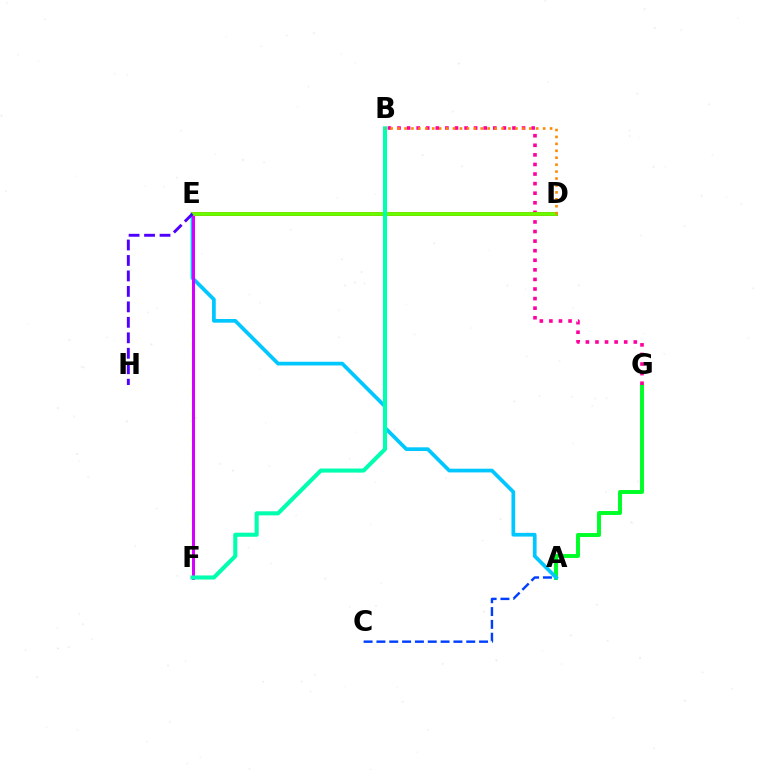{('A', 'G'): [{'color': '#00ff27', 'line_style': 'solid', 'thickness': 2.84}], ('A', 'C'): [{'color': '#003fff', 'line_style': 'dashed', 'thickness': 1.74}], ('B', 'G'): [{'color': '#ff00a0', 'line_style': 'dotted', 'thickness': 2.6}], ('E', 'F'): [{'color': '#eeff00', 'line_style': 'dashed', 'thickness': 1.58}, {'color': '#d600ff', 'line_style': 'solid', 'thickness': 2.17}], ('A', 'E'): [{'color': '#00c7ff', 'line_style': 'solid', 'thickness': 2.67}], ('D', 'E'): [{'color': '#ff0000', 'line_style': 'solid', 'thickness': 2.88}, {'color': '#66ff00', 'line_style': 'solid', 'thickness': 2.72}], ('E', 'H'): [{'color': '#4f00ff', 'line_style': 'dashed', 'thickness': 2.1}], ('B', 'F'): [{'color': '#00ffaf', 'line_style': 'solid', 'thickness': 2.93}], ('B', 'D'): [{'color': '#ff8800', 'line_style': 'dotted', 'thickness': 1.88}]}